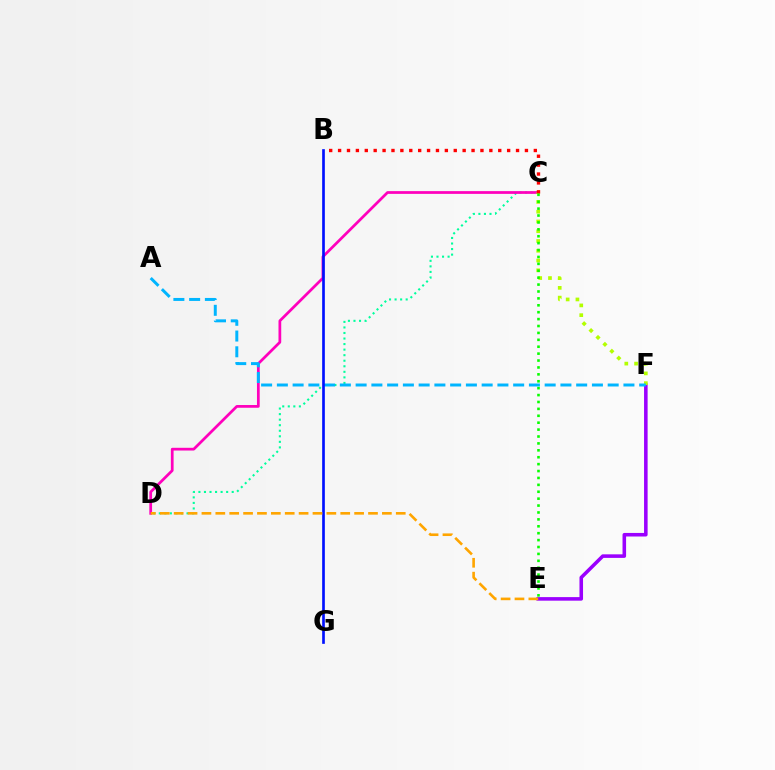{('E', 'F'): [{'color': '#9b00ff', 'line_style': 'solid', 'thickness': 2.56}], ('C', 'D'): [{'color': '#00ff9d', 'line_style': 'dotted', 'thickness': 1.51}, {'color': '#ff00bd', 'line_style': 'solid', 'thickness': 1.97}], ('C', 'F'): [{'color': '#b3ff00', 'line_style': 'dotted', 'thickness': 2.65}], ('A', 'F'): [{'color': '#00b5ff', 'line_style': 'dashed', 'thickness': 2.14}], ('B', 'G'): [{'color': '#0010ff', 'line_style': 'solid', 'thickness': 1.93}], ('B', 'C'): [{'color': '#ff0000', 'line_style': 'dotted', 'thickness': 2.42}], ('D', 'E'): [{'color': '#ffa500', 'line_style': 'dashed', 'thickness': 1.89}], ('C', 'E'): [{'color': '#08ff00', 'line_style': 'dotted', 'thickness': 1.88}]}